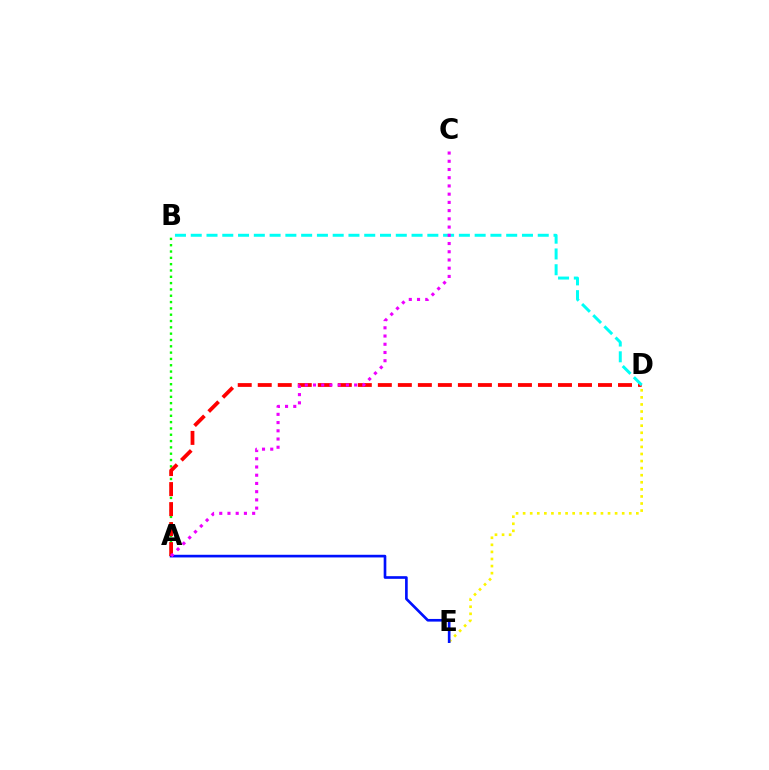{('D', 'E'): [{'color': '#fcf500', 'line_style': 'dotted', 'thickness': 1.92}], ('A', 'B'): [{'color': '#08ff00', 'line_style': 'dotted', 'thickness': 1.72}], ('A', 'E'): [{'color': '#0010ff', 'line_style': 'solid', 'thickness': 1.91}], ('A', 'D'): [{'color': '#ff0000', 'line_style': 'dashed', 'thickness': 2.72}], ('B', 'D'): [{'color': '#00fff6', 'line_style': 'dashed', 'thickness': 2.14}], ('A', 'C'): [{'color': '#ee00ff', 'line_style': 'dotted', 'thickness': 2.23}]}